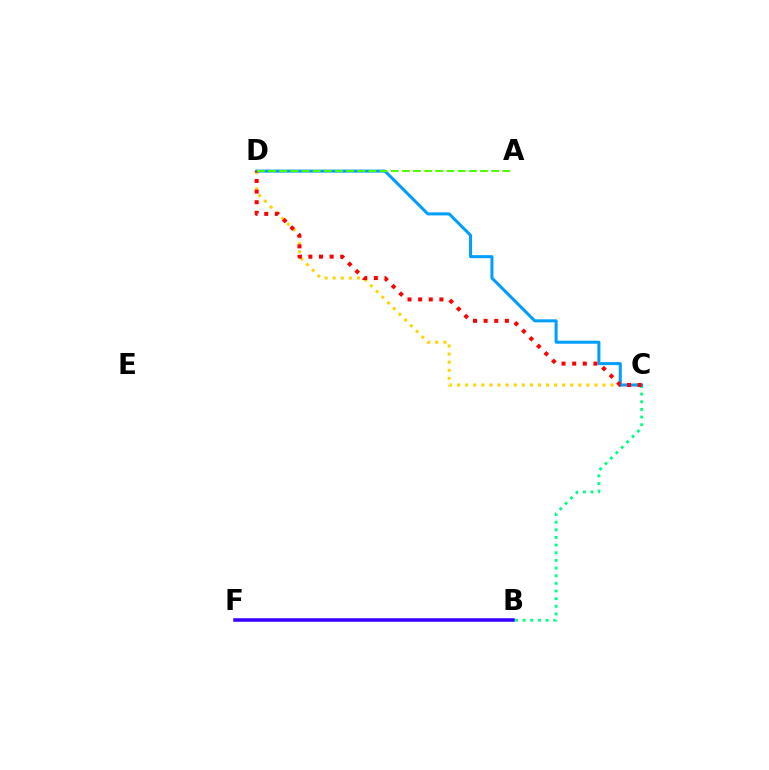{('C', 'D'): [{'color': '#ffd500', 'line_style': 'dotted', 'thickness': 2.19}, {'color': '#009eff', 'line_style': 'solid', 'thickness': 2.18}, {'color': '#ff0000', 'line_style': 'dotted', 'thickness': 2.89}], ('B', 'C'): [{'color': '#00ff86', 'line_style': 'dotted', 'thickness': 2.08}], ('B', 'F'): [{'color': '#ff00ed', 'line_style': 'dotted', 'thickness': 1.54}, {'color': '#3700ff', 'line_style': 'solid', 'thickness': 2.53}], ('A', 'D'): [{'color': '#4fff00', 'line_style': 'dashed', 'thickness': 1.52}]}